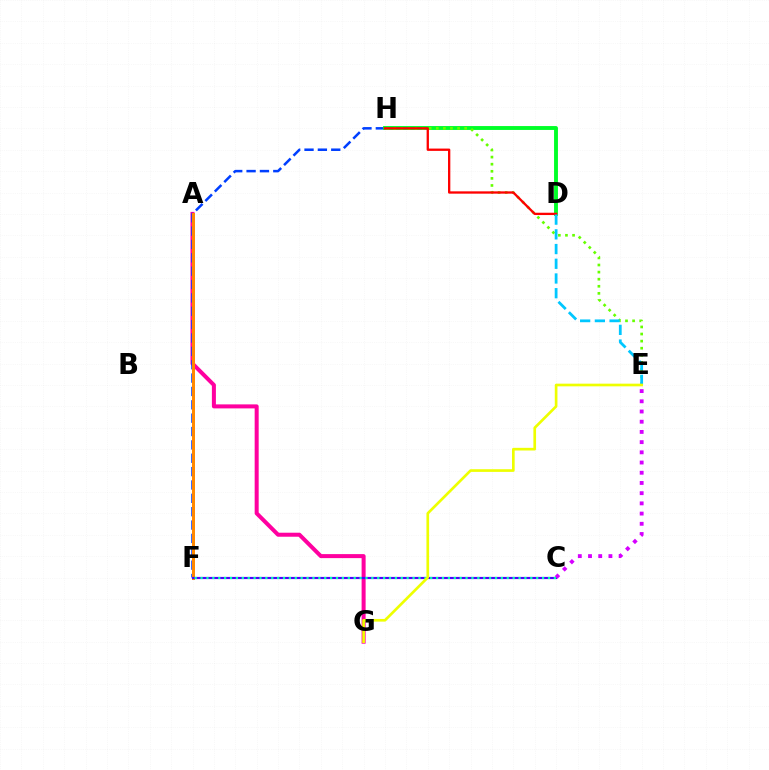{('A', 'G'): [{'color': '#ff00a0', 'line_style': 'solid', 'thickness': 2.89}], ('F', 'H'): [{'color': '#003fff', 'line_style': 'dashed', 'thickness': 1.82}], ('A', 'F'): [{'color': '#ff8800', 'line_style': 'solid', 'thickness': 2.16}], ('D', 'H'): [{'color': '#00ff27', 'line_style': 'solid', 'thickness': 2.8}, {'color': '#ff0000', 'line_style': 'solid', 'thickness': 1.66}], ('C', 'F'): [{'color': '#4f00ff', 'line_style': 'solid', 'thickness': 1.56}, {'color': '#00ffaf', 'line_style': 'dotted', 'thickness': 1.6}], ('E', 'H'): [{'color': '#66ff00', 'line_style': 'dotted', 'thickness': 1.93}], ('D', 'E'): [{'color': '#00c7ff', 'line_style': 'dashed', 'thickness': 2.0}], ('C', 'E'): [{'color': '#d600ff', 'line_style': 'dotted', 'thickness': 2.77}], ('E', 'G'): [{'color': '#eeff00', 'line_style': 'solid', 'thickness': 1.92}]}